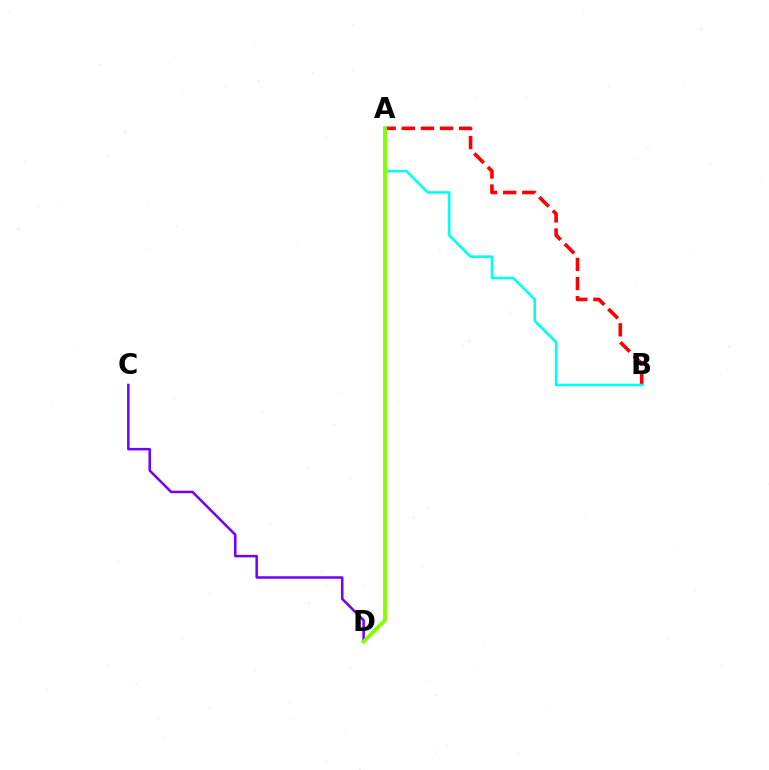{('A', 'B'): [{'color': '#ff0000', 'line_style': 'dashed', 'thickness': 2.6}, {'color': '#00fff6', 'line_style': 'solid', 'thickness': 1.87}], ('C', 'D'): [{'color': '#7200ff', 'line_style': 'solid', 'thickness': 1.81}], ('A', 'D'): [{'color': '#84ff00', 'line_style': 'solid', 'thickness': 2.79}]}